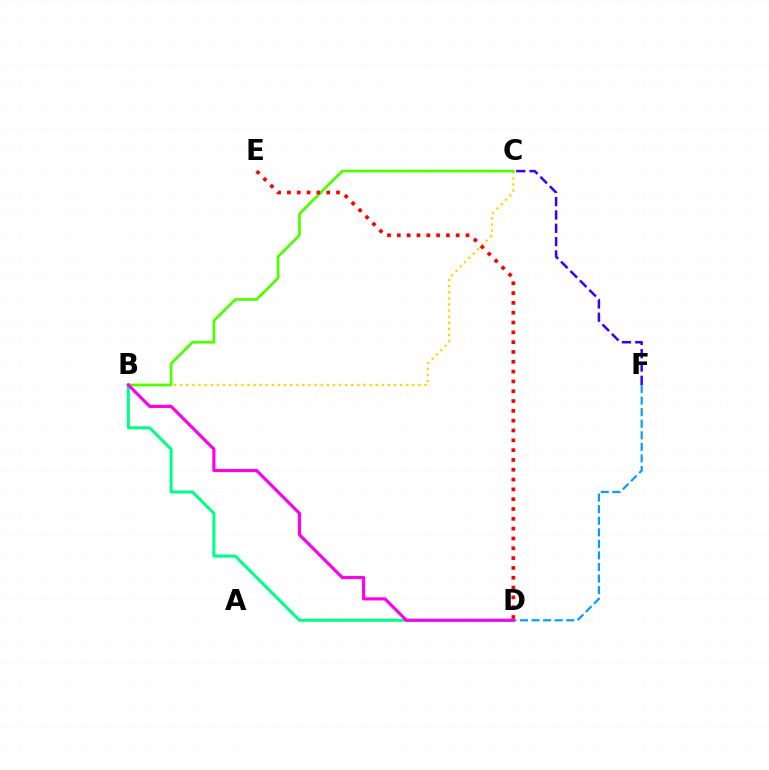{('D', 'F'): [{'color': '#009eff', 'line_style': 'dashed', 'thickness': 1.57}], ('B', 'C'): [{'color': '#ffd500', 'line_style': 'dotted', 'thickness': 1.66}, {'color': '#4fff00', 'line_style': 'solid', 'thickness': 1.97}], ('B', 'D'): [{'color': '#00ff86', 'line_style': 'solid', 'thickness': 2.18}, {'color': '#ff00ed', 'line_style': 'solid', 'thickness': 2.27}], ('D', 'E'): [{'color': '#ff0000', 'line_style': 'dotted', 'thickness': 2.67}], ('C', 'F'): [{'color': '#3700ff', 'line_style': 'dashed', 'thickness': 1.81}]}